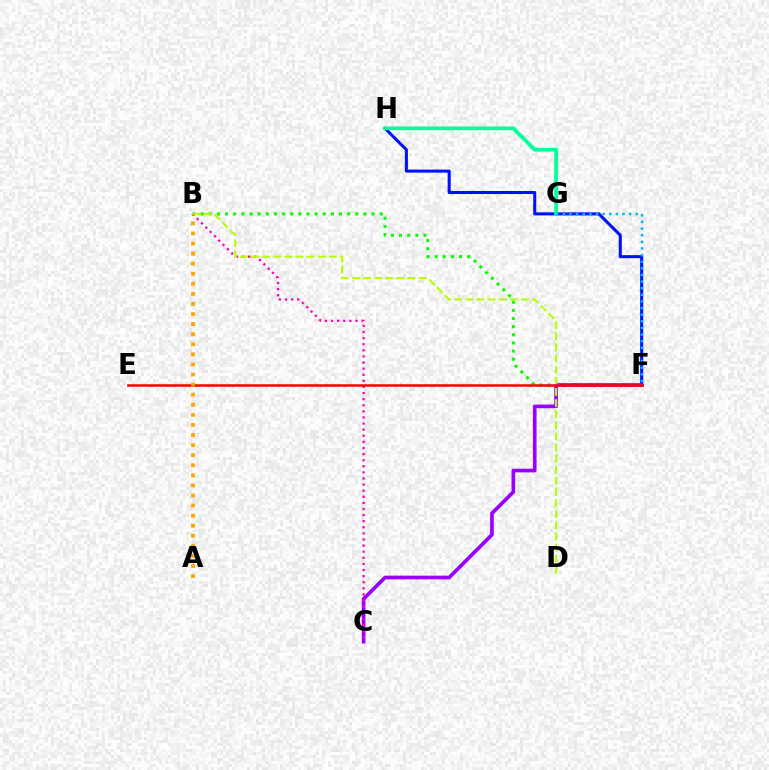{('B', 'F'): [{'color': '#08ff00', 'line_style': 'dotted', 'thickness': 2.21}], ('F', 'H'): [{'color': '#0010ff', 'line_style': 'solid', 'thickness': 2.2}], ('G', 'H'): [{'color': '#00ff9d', 'line_style': 'solid', 'thickness': 2.7}], ('C', 'F'): [{'color': '#9b00ff', 'line_style': 'solid', 'thickness': 2.64}], ('F', 'G'): [{'color': '#00b5ff', 'line_style': 'dotted', 'thickness': 1.8}], ('B', 'C'): [{'color': '#ff00bd', 'line_style': 'dotted', 'thickness': 1.66}], ('B', 'D'): [{'color': '#b3ff00', 'line_style': 'dashed', 'thickness': 1.51}], ('E', 'F'): [{'color': '#ff0000', 'line_style': 'solid', 'thickness': 1.82}], ('A', 'B'): [{'color': '#ffa500', 'line_style': 'dotted', 'thickness': 2.74}]}